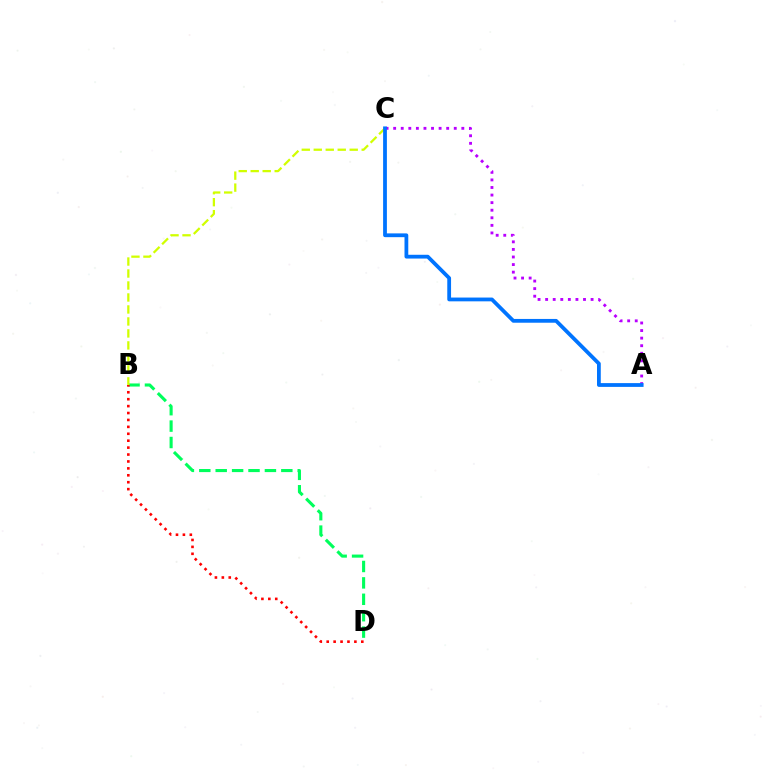{('B', 'D'): [{'color': '#00ff5c', 'line_style': 'dashed', 'thickness': 2.23}, {'color': '#ff0000', 'line_style': 'dotted', 'thickness': 1.88}], ('B', 'C'): [{'color': '#d1ff00', 'line_style': 'dashed', 'thickness': 1.63}], ('A', 'C'): [{'color': '#b900ff', 'line_style': 'dotted', 'thickness': 2.06}, {'color': '#0074ff', 'line_style': 'solid', 'thickness': 2.72}]}